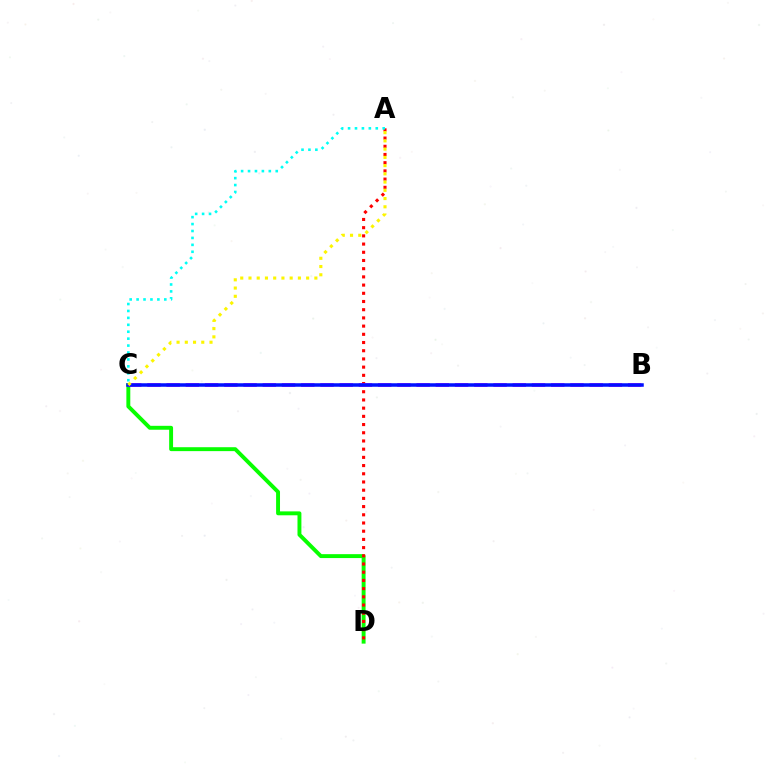{('C', 'D'): [{'color': '#08ff00', 'line_style': 'solid', 'thickness': 2.82}], ('A', 'D'): [{'color': '#ff0000', 'line_style': 'dotted', 'thickness': 2.23}], ('A', 'C'): [{'color': '#00fff6', 'line_style': 'dotted', 'thickness': 1.88}, {'color': '#fcf500', 'line_style': 'dotted', 'thickness': 2.24}], ('B', 'C'): [{'color': '#ee00ff', 'line_style': 'dashed', 'thickness': 2.61}, {'color': '#0010ff', 'line_style': 'solid', 'thickness': 2.52}]}